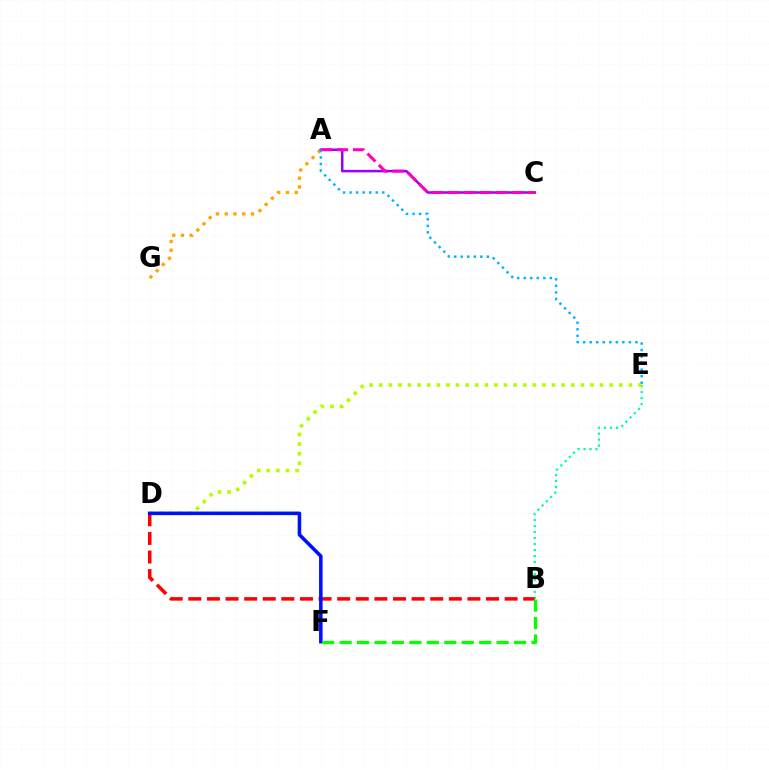{('B', 'E'): [{'color': '#00ff9d', 'line_style': 'dotted', 'thickness': 1.63}], ('A', 'G'): [{'color': '#ffa500', 'line_style': 'dotted', 'thickness': 2.38}], ('D', 'E'): [{'color': '#b3ff00', 'line_style': 'dotted', 'thickness': 2.61}], ('B', 'D'): [{'color': '#ff0000', 'line_style': 'dashed', 'thickness': 2.53}], ('A', 'C'): [{'color': '#9b00ff', 'line_style': 'solid', 'thickness': 1.82}, {'color': '#ff00bd', 'line_style': 'dashed', 'thickness': 2.19}], ('D', 'F'): [{'color': '#0010ff', 'line_style': 'solid', 'thickness': 2.56}], ('A', 'E'): [{'color': '#00b5ff', 'line_style': 'dotted', 'thickness': 1.77}], ('B', 'F'): [{'color': '#08ff00', 'line_style': 'dashed', 'thickness': 2.37}]}